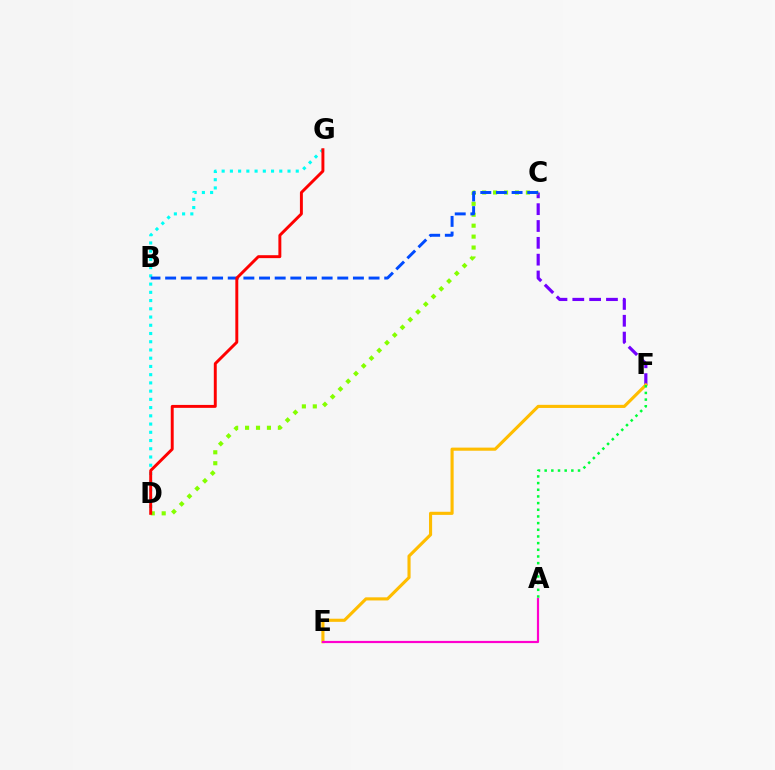{('C', 'F'): [{'color': '#7200ff', 'line_style': 'dashed', 'thickness': 2.29}], ('E', 'F'): [{'color': '#ffbd00', 'line_style': 'solid', 'thickness': 2.24}], ('A', 'F'): [{'color': '#00ff39', 'line_style': 'dotted', 'thickness': 1.81}], ('C', 'D'): [{'color': '#84ff00', 'line_style': 'dotted', 'thickness': 2.97}], ('D', 'G'): [{'color': '#00fff6', 'line_style': 'dotted', 'thickness': 2.24}, {'color': '#ff0000', 'line_style': 'solid', 'thickness': 2.11}], ('B', 'C'): [{'color': '#004bff', 'line_style': 'dashed', 'thickness': 2.13}], ('A', 'E'): [{'color': '#ff00cf', 'line_style': 'solid', 'thickness': 1.57}]}